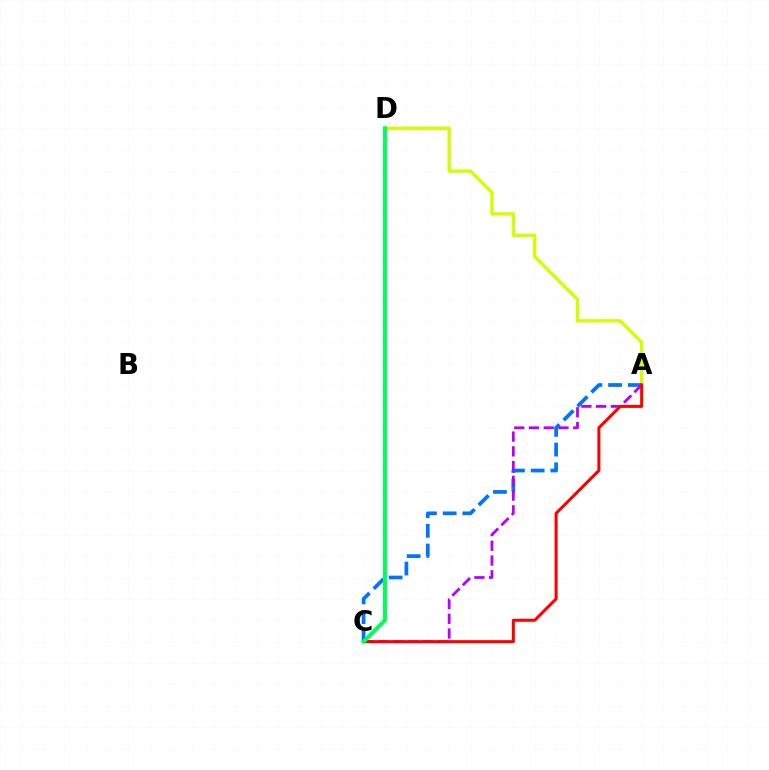{('A', 'D'): [{'color': '#d1ff00', 'line_style': 'solid', 'thickness': 2.4}], ('A', 'C'): [{'color': '#0074ff', 'line_style': 'dashed', 'thickness': 2.68}, {'color': '#b900ff', 'line_style': 'dashed', 'thickness': 2.0}, {'color': '#ff0000', 'line_style': 'solid', 'thickness': 2.18}], ('C', 'D'): [{'color': '#00ff5c', 'line_style': 'solid', 'thickness': 2.93}]}